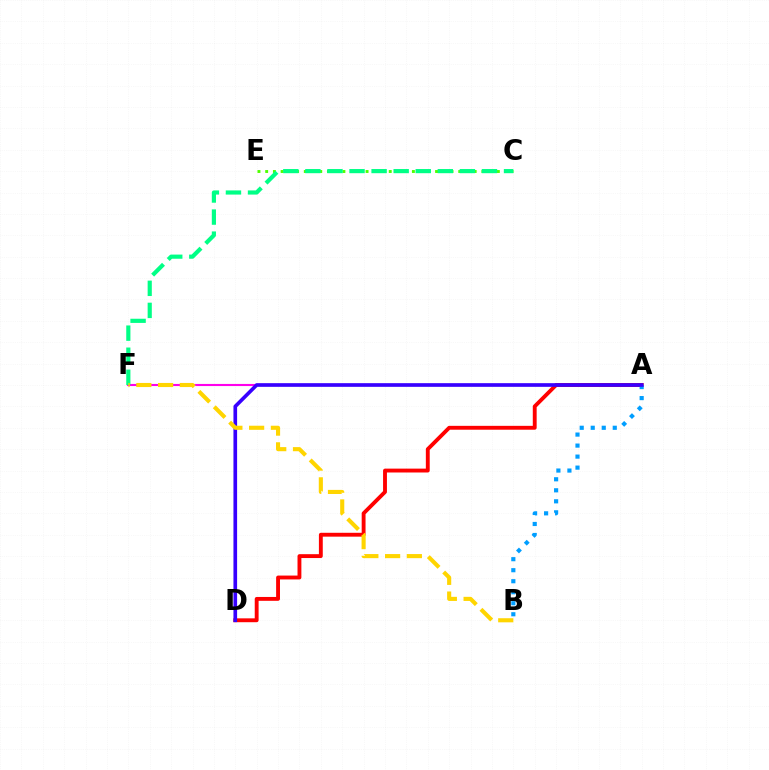{('A', 'F'): [{'color': '#ff00ed', 'line_style': 'solid', 'thickness': 1.52}], ('C', 'E'): [{'color': '#4fff00', 'line_style': 'dotted', 'thickness': 2.1}], ('A', 'D'): [{'color': '#ff0000', 'line_style': 'solid', 'thickness': 2.78}, {'color': '#3700ff', 'line_style': 'solid', 'thickness': 2.63}], ('A', 'B'): [{'color': '#009eff', 'line_style': 'dotted', 'thickness': 2.99}], ('C', 'F'): [{'color': '#00ff86', 'line_style': 'dashed', 'thickness': 3.0}], ('B', 'F'): [{'color': '#ffd500', 'line_style': 'dashed', 'thickness': 2.95}]}